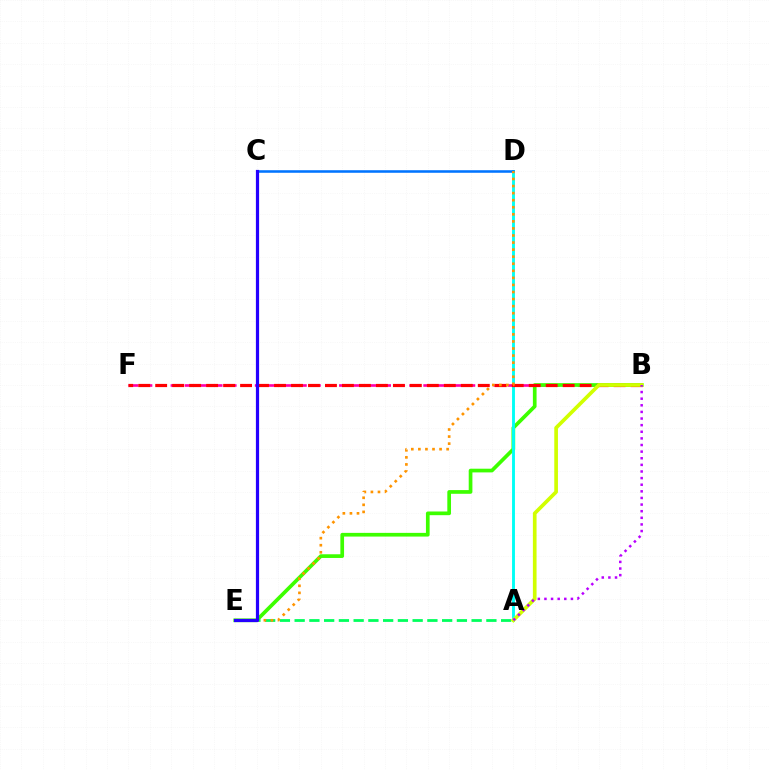{('B', 'F'): [{'color': '#ff00ac', 'line_style': 'dashed', 'thickness': 1.91}, {'color': '#ff0000', 'line_style': 'dashed', 'thickness': 2.31}], ('B', 'E'): [{'color': '#3dff00', 'line_style': 'solid', 'thickness': 2.66}], ('A', 'D'): [{'color': '#00fff6', 'line_style': 'solid', 'thickness': 2.08}], ('C', 'D'): [{'color': '#0074ff', 'line_style': 'solid', 'thickness': 1.84}], ('A', 'E'): [{'color': '#00ff5c', 'line_style': 'dashed', 'thickness': 2.0}], ('A', 'B'): [{'color': '#d1ff00', 'line_style': 'solid', 'thickness': 2.65}, {'color': '#b900ff', 'line_style': 'dotted', 'thickness': 1.8}], ('D', 'E'): [{'color': '#ff9400', 'line_style': 'dotted', 'thickness': 1.92}], ('C', 'E'): [{'color': '#2500ff', 'line_style': 'solid', 'thickness': 2.31}]}